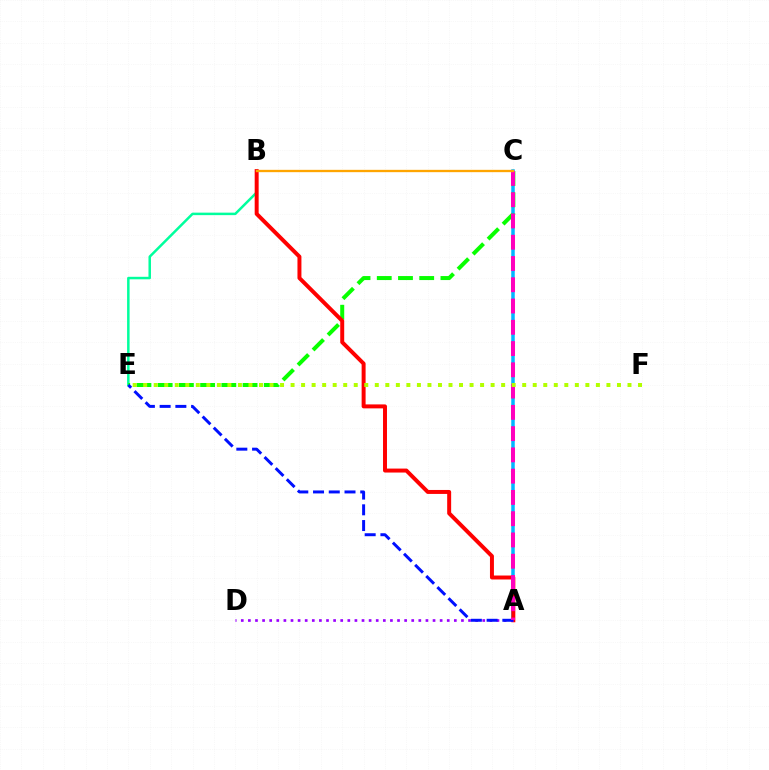{('A', 'C'): [{'color': '#00b5ff', 'line_style': 'solid', 'thickness': 2.52}, {'color': '#ff00bd', 'line_style': 'dashed', 'thickness': 2.89}], ('B', 'E'): [{'color': '#00ff9d', 'line_style': 'solid', 'thickness': 1.8}], ('C', 'E'): [{'color': '#08ff00', 'line_style': 'dashed', 'thickness': 2.88}], ('A', 'B'): [{'color': '#ff0000', 'line_style': 'solid', 'thickness': 2.85}], ('A', 'D'): [{'color': '#9b00ff', 'line_style': 'dotted', 'thickness': 1.93}], ('A', 'E'): [{'color': '#0010ff', 'line_style': 'dashed', 'thickness': 2.14}], ('E', 'F'): [{'color': '#b3ff00', 'line_style': 'dotted', 'thickness': 2.86}], ('B', 'C'): [{'color': '#ffa500', 'line_style': 'solid', 'thickness': 1.68}]}